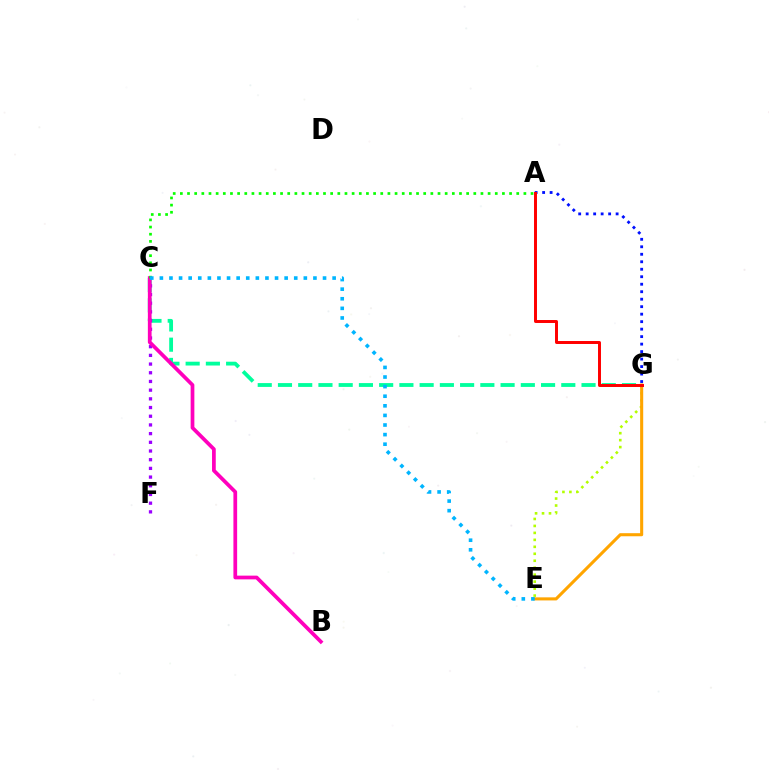{('C', 'G'): [{'color': '#00ff9d', 'line_style': 'dashed', 'thickness': 2.75}], ('C', 'F'): [{'color': '#9b00ff', 'line_style': 'dotted', 'thickness': 2.36}], ('E', 'G'): [{'color': '#b3ff00', 'line_style': 'dotted', 'thickness': 1.89}, {'color': '#ffa500', 'line_style': 'solid', 'thickness': 2.21}], ('B', 'C'): [{'color': '#ff00bd', 'line_style': 'solid', 'thickness': 2.68}], ('A', 'C'): [{'color': '#08ff00', 'line_style': 'dotted', 'thickness': 1.94}], ('A', 'G'): [{'color': '#0010ff', 'line_style': 'dotted', 'thickness': 2.03}, {'color': '#ff0000', 'line_style': 'solid', 'thickness': 2.14}], ('C', 'E'): [{'color': '#00b5ff', 'line_style': 'dotted', 'thickness': 2.61}]}